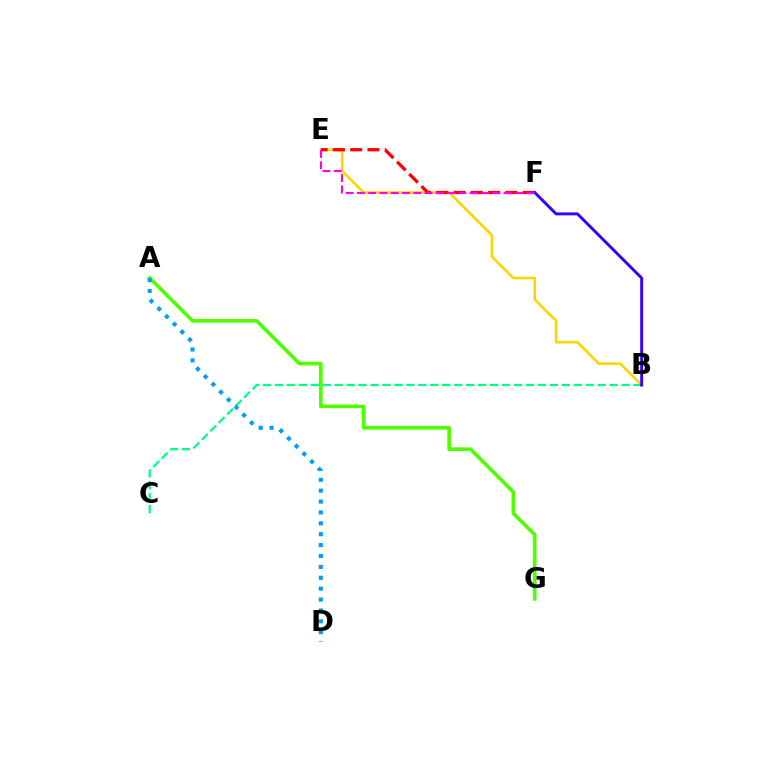{('B', 'E'): [{'color': '#ffd500', 'line_style': 'solid', 'thickness': 1.9}], ('A', 'G'): [{'color': '#4fff00', 'line_style': 'solid', 'thickness': 2.64}], ('B', 'C'): [{'color': '#00ff86', 'line_style': 'dashed', 'thickness': 1.62}], ('A', 'D'): [{'color': '#009eff', 'line_style': 'dotted', 'thickness': 2.96}], ('E', 'F'): [{'color': '#ff0000', 'line_style': 'dashed', 'thickness': 2.35}, {'color': '#ff00ed', 'line_style': 'dashed', 'thickness': 1.53}], ('B', 'F'): [{'color': '#3700ff', 'line_style': 'solid', 'thickness': 2.12}]}